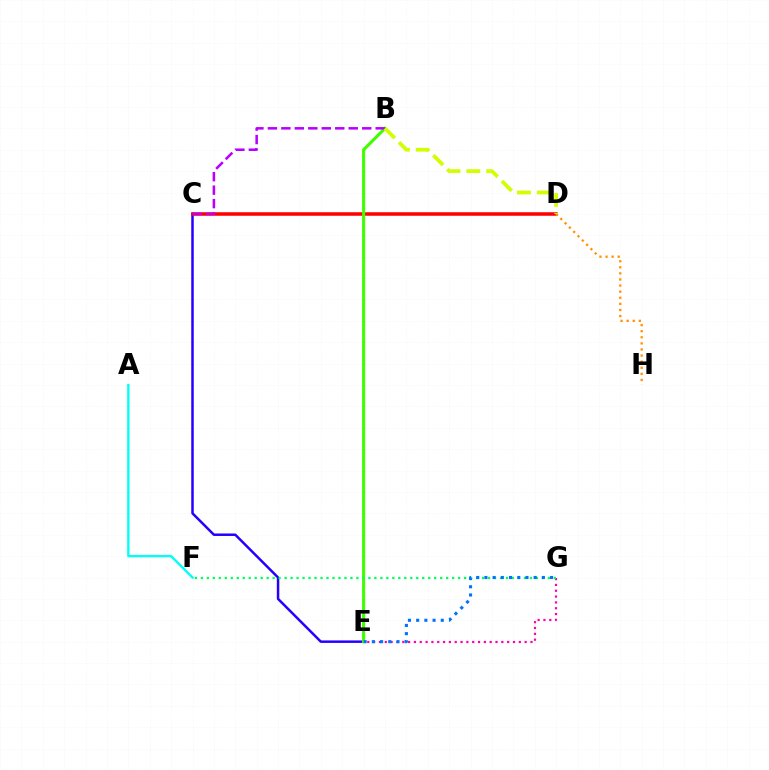{('C', 'E'): [{'color': '#2500ff', 'line_style': 'solid', 'thickness': 1.79}], ('E', 'G'): [{'color': '#ff00ac', 'line_style': 'dotted', 'thickness': 1.58}, {'color': '#0074ff', 'line_style': 'dotted', 'thickness': 2.23}], ('C', 'D'): [{'color': '#ff0000', 'line_style': 'solid', 'thickness': 2.54}], ('B', 'E'): [{'color': '#3dff00', 'line_style': 'solid', 'thickness': 2.21}], ('D', 'H'): [{'color': '#ff9400', 'line_style': 'dotted', 'thickness': 1.66}], ('B', 'C'): [{'color': '#b900ff', 'line_style': 'dashed', 'thickness': 1.83}], ('A', 'F'): [{'color': '#00fff6', 'line_style': 'solid', 'thickness': 1.68}], ('B', 'D'): [{'color': '#d1ff00', 'line_style': 'dashed', 'thickness': 2.69}], ('F', 'G'): [{'color': '#00ff5c', 'line_style': 'dotted', 'thickness': 1.63}]}